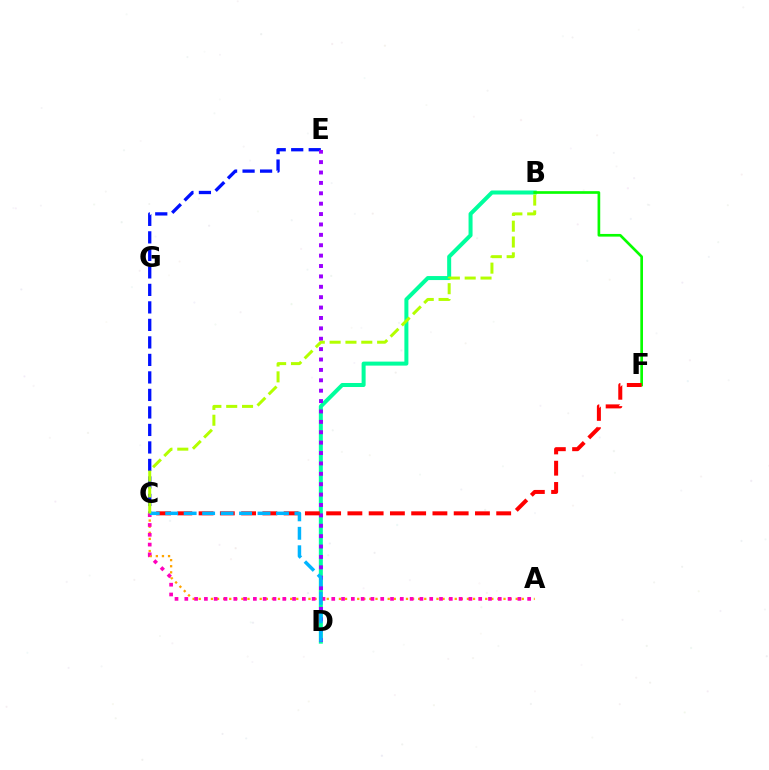{('B', 'D'): [{'color': '#00ff9d', 'line_style': 'solid', 'thickness': 2.89}], ('B', 'F'): [{'color': '#08ff00', 'line_style': 'solid', 'thickness': 1.93}], ('C', 'E'): [{'color': '#0010ff', 'line_style': 'dashed', 'thickness': 2.38}], ('D', 'E'): [{'color': '#9b00ff', 'line_style': 'dotted', 'thickness': 2.82}], ('A', 'C'): [{'color': '#ffa500', 'line_style': 'dotted', 'thickness': 1.66}, {'color': '#ff00bd', 'line_style': 'dotted', 'thickness': 2.66}], ('C', 'F'): [{'color': '#ff0000', 'line_style': 'dashed', 'thickness': 2.89}], ('C', 'D'): [{'color': '#00b5ff', 'line_style': 'dashed', 'thickness': 2.51}], ('B', 'C'): [{'color': '#b3ff00', 'line_style': 'dashed', 'thickness': 2.15}]}